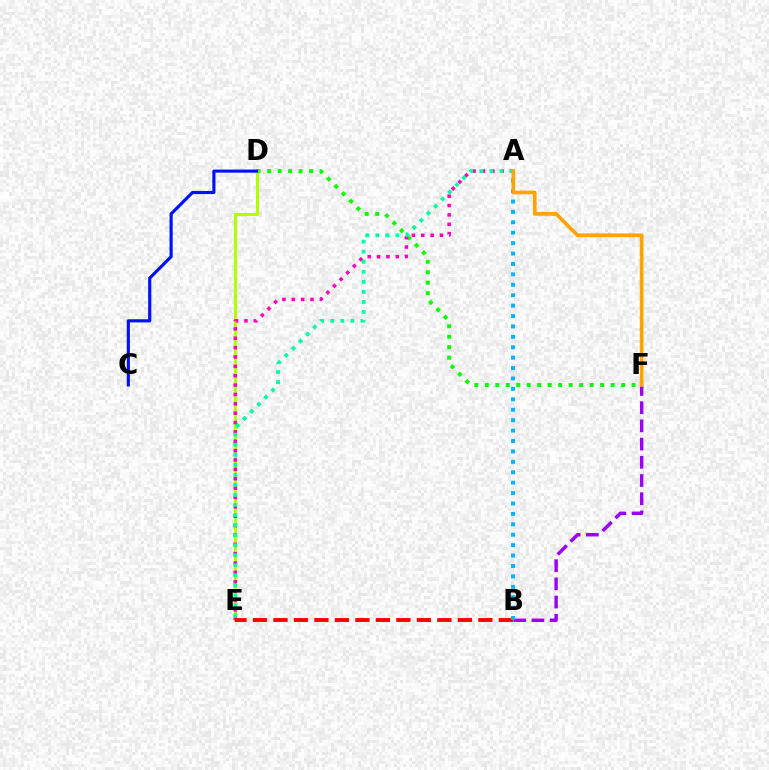{('B', 'F'): [{'color': '#9b00ff', 'line_style': 'dashed', 'thickness': 2.47}], ('D', 'F'): [{'color': '#08ff00', 'line_style': 'dotted', 'thickness': 2.85}], ('D', 'E'): [{'color': '#b3ff00', 'line_style': 'solid', 'thickness': 2.25}], ('A', 'E'): [{'color': '#ff00bd', 'line_style': 'dotted', 'thickness': 2.54}, {'color': '#00ff9d', 'line_style': 'dotted', 'thickness': 2.73}], ('B', 'E'): [{'color': '#ff0000', 'line_style': 'dashed', 'thickness': 2.78}], ('A', 'B'): [{'color': '#00b5ff', 'line_style': 'dotted', 'thickness': 2.83}], ('A', 'F'): [{'color': '#ffa500', 'line_style': 'solid', 'thickness': 2.67}], ('C', 'D'): [{'color': '#0010ff', 'line_style': 'solid', 'thickness': 2.25}]}